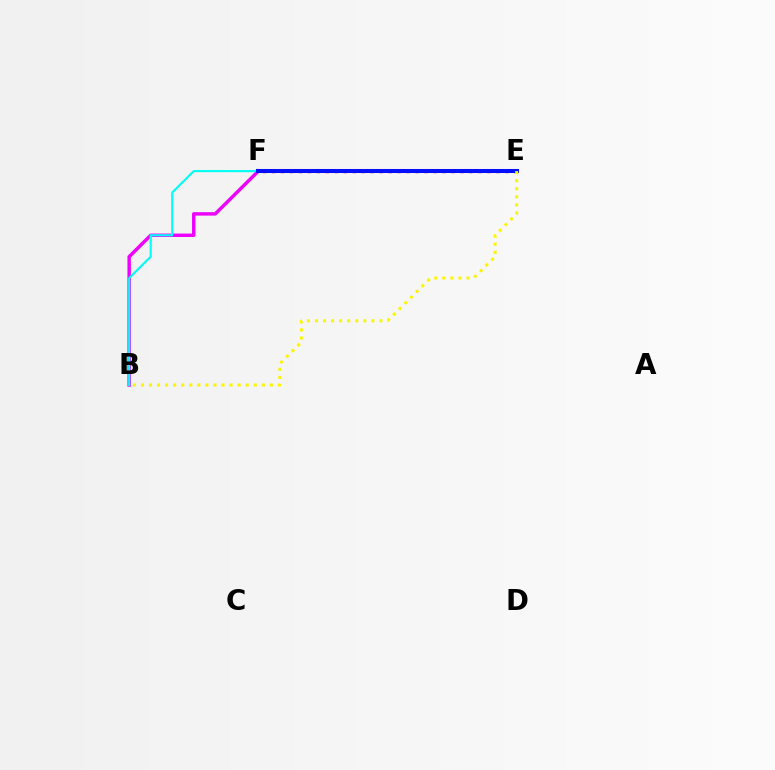{('B', 'F'): [{'color': '#ee00ff', 'line_style': 'solid', 'thickness': 2.48}, {'color': '#00fff6', 'line_style': 'solid', 'thickness': 1.53}], ('E', 'F'): [{'color': '#ff0000', 'line_style': 'dotted', 'thickness': 2.44}, {'color': '#08ff00', 'line_style': 'dashed', 'thickness': 2.78}, {'color': '#0010ff', 'line_style': 'solid', 'thickness': 2.9}], ('B', 'E'): [{'color': '#fcf500', 'line_style': 'dotted', 'thickness': 2.19}]}